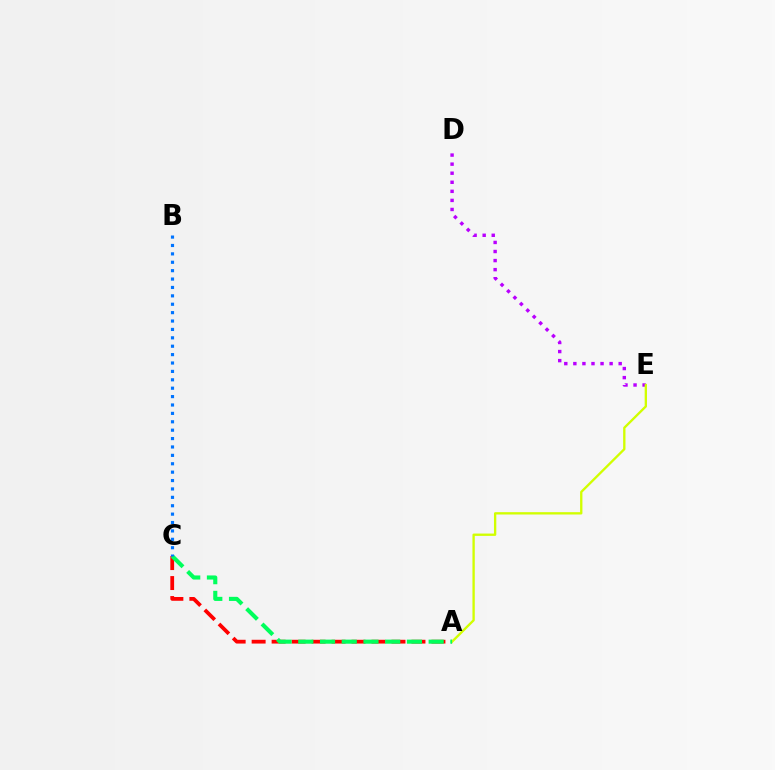{('A', 'C'): [{'color': '#ff0000', 'line_style': 'dashed', 'thickness': 2.71}, {'color': '#00ff5c', 'line_style': 'dashed', 'thickness': 2.95}], ('D', 'E'): [{'color': '#b900ff', 'line_style': 'dotted', 'thickness': 2.46}], ('A', 'E'): [{'color': '#d1ff00', 'line_style': 'solid', 'thickness': 1.68}], ('B', 'C'): [{'color': '#0074ff', 'line_style': 'dotted', 'thickness': 2.28}]}